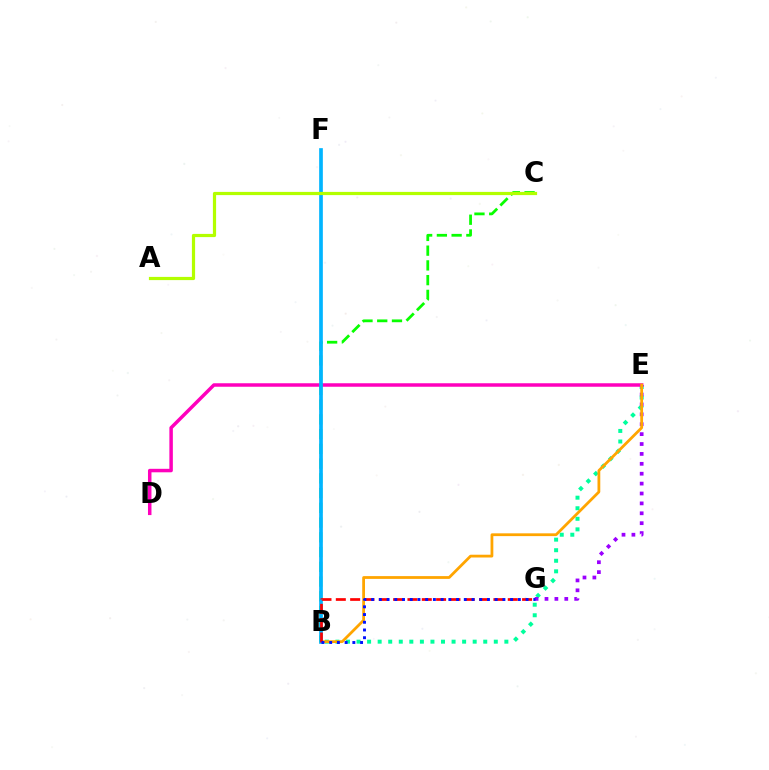{('B', 'E'): [{'color': '#00ff9d', 'line_style': 'dotted', 'thickness': 2.87}, {'color': '#ffa500', 'line_style': 'solid', 'thickness': 2.0}], ('E', 'G'): [{'color': '#9b00ff', 'line_style': 'dotted', 'thickness': 2.69}], ('D', 'E'): [{'color': '#ff00bd', 'line_style': 'solid', 'thickness': 2.51}], ('B', 'C'): [{'color': '#08ff00', 'line_style': 'dashed', 'thickness': 2.0}], ('B', 'F'): [{'color': '#00b5ff', 'line_style': 'solid', 'thickness': 2.65}], ('B', 'G'): [{'color': '#ff0000', 'line_style': 'dashed', 'thickness': 1.95}, {'color': '#0010ff', 'line_style': 'dotted', 'thickness': 2.1}], ('A', 'C'): [{'color': '#b3ff00', 'line_style': 'solid', 'thickness': 2.31}]}